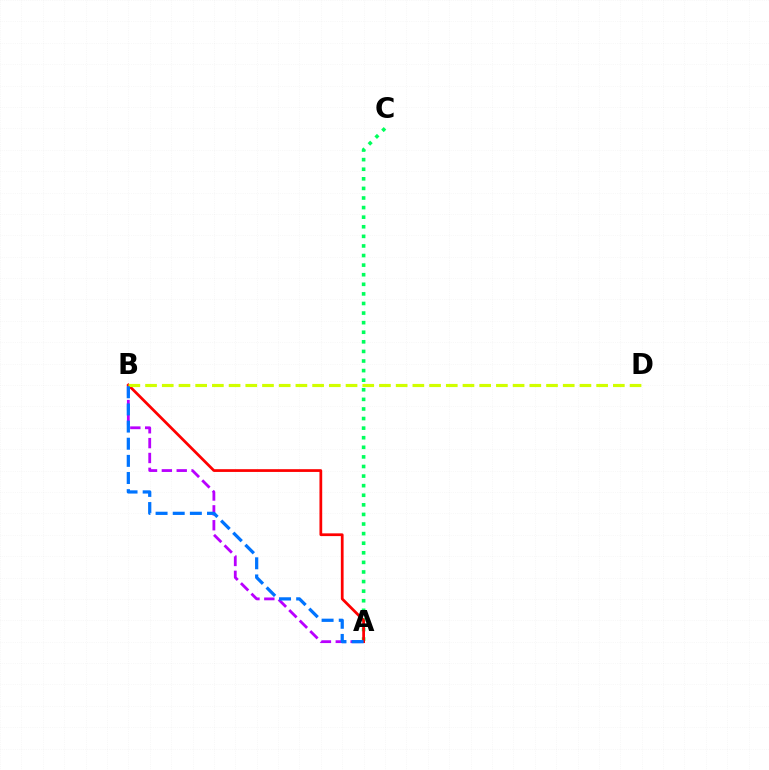{('A', 'B'): [{'color': '#b900ff', 'line_style': 'dashed', 'thickness': 2.02}, {'color': '#ff0000', 'line_style': 'solid', 'thickness': 1.97}, {'color': '#0074ff', 'line_style': 'dashed', 'thickness': 2.33}], ('A', 'C'): [{'color': '#00ff5c', 'line_style': 'dotted', 'thickness': 2.61}], ('B', 'D'): [{'color': '#d1ff00', 'line_style': 'dashed', 'thickness': 2.27}]}